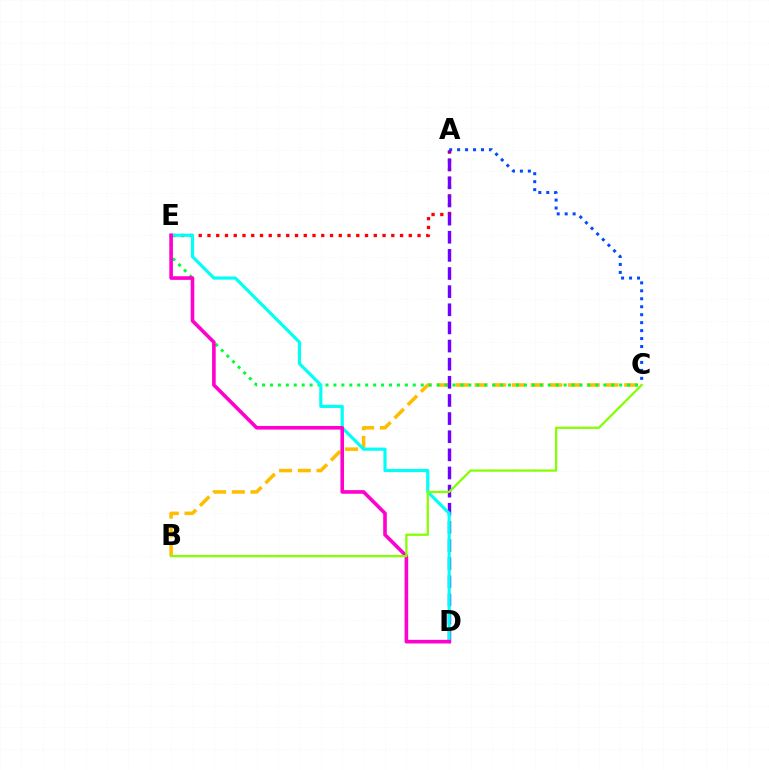{('B', 'C'): [{'color': '#ffbd00', 'line_style': 'dashed', 'thickness': 2.54}, {'color': '#84ff00', 'line_style': 'solid', 'thickness': 1.62}], ('A', 'C'): [{'color': '#004bff', 'line_style': 'dotted', 'thickness': 2.16}], ('A', 'E'): [{'color': '#ff0000', 'line_style': 'dotted', 'thickness': 2.38}], ('C', 'E'): [{'color': '#00ff39', 'line_style': 'dotted', 'thickness': 2.16}], ('A', 'D'): [{'color': '#7200ff', 'line_style': 'dashed', 'thickness': 2.46}], ('D', 'E'): [{'color': '#00fff6', 'line_style': 'solid', 'thickness': 2.28}, {'color': '#ff00cf', 'line_style': 'solid', 'thickness': 2.6}]}